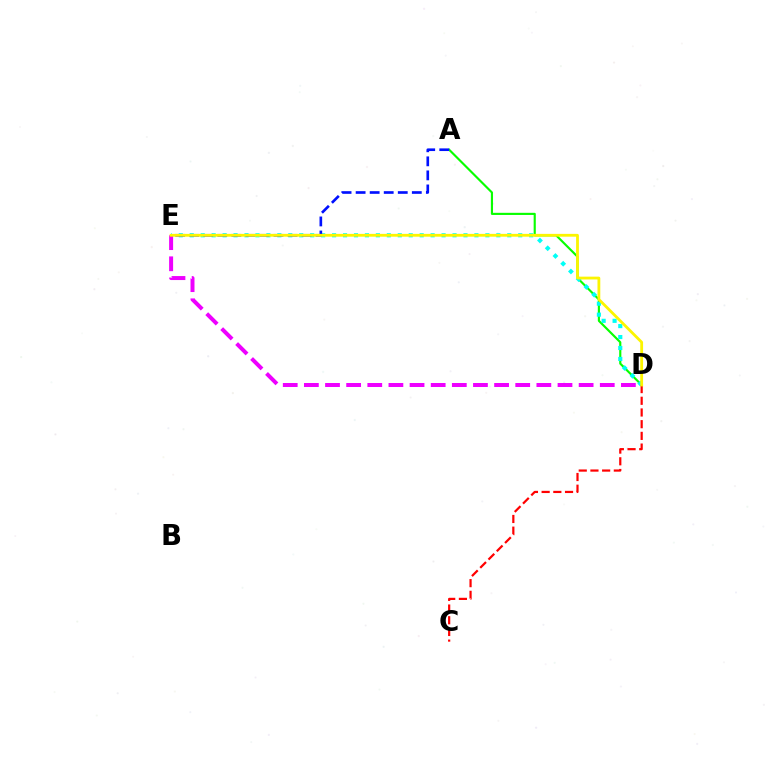{('A', 'D'): [{'color': '#08ff00', 'line_style': 'solid', 'thickness': 1.54}], ('D', 'E'): [{'color': '#00fff6', 'line_style': 'dotted', 'thickness': 2.97}, {'color': '#ee00ff', 'line_style': 'dashed', 'thickness': 2.87}, {'color': '#fcf500', 'line_style': 'solid', 'thickness': 2.02}], ('A', 'E'): [{'color': '#0010ff', 'line_style': 'dashed', 'thickness': 1.91}], ('C', 'D'): [{'color': '#ff0000', 'line_style': 'dashed', 'thickness': 1.59}]}